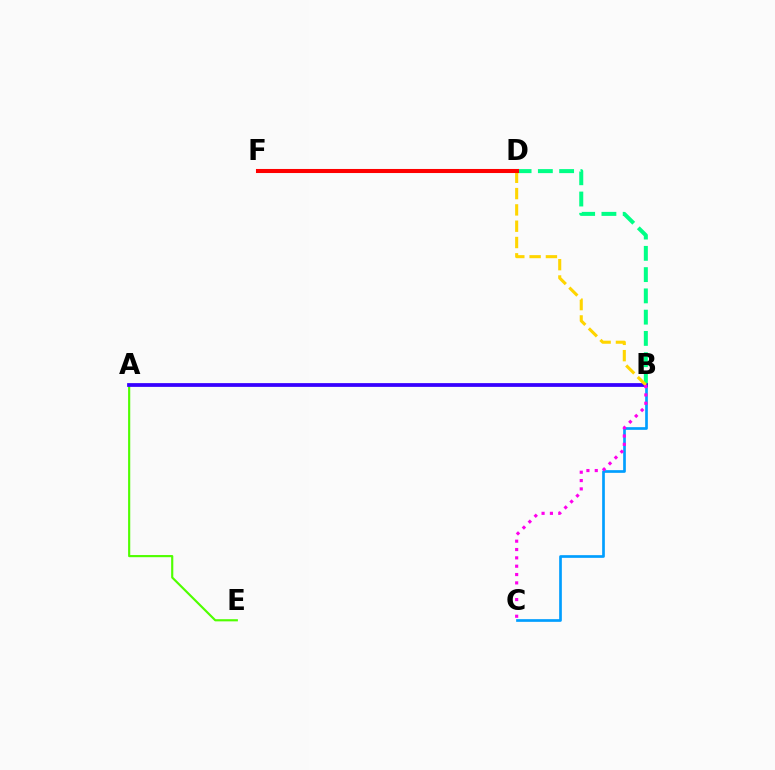{('B', 'C'): [{'color': '#009eff', 'line_style': 'solid', 'thickness': 1.94}, {'color': '#ff00ed', 'line_style': 'dotted', 'thickness': 2.27}], ('B', 'D'): [{'color': '#00ff86', 'line_style': 'dashed', 'thickness': 2.89}, {'color': '#ffd500', 'line_style': 'dashed', 'thickness': 2.21}], ('A', 'E'): [{'color': '#4fff00', 'line_style': 'solid', 'thickness': 1.55}], ('A', 'B'): [{'color': '#3700ff', 'line_style': 'solid', 'thickness': 2.71}], ('D', 'F'): [{'color': '#ff0000', 'line_style': 'solid', 'thickness': 2.93}]}